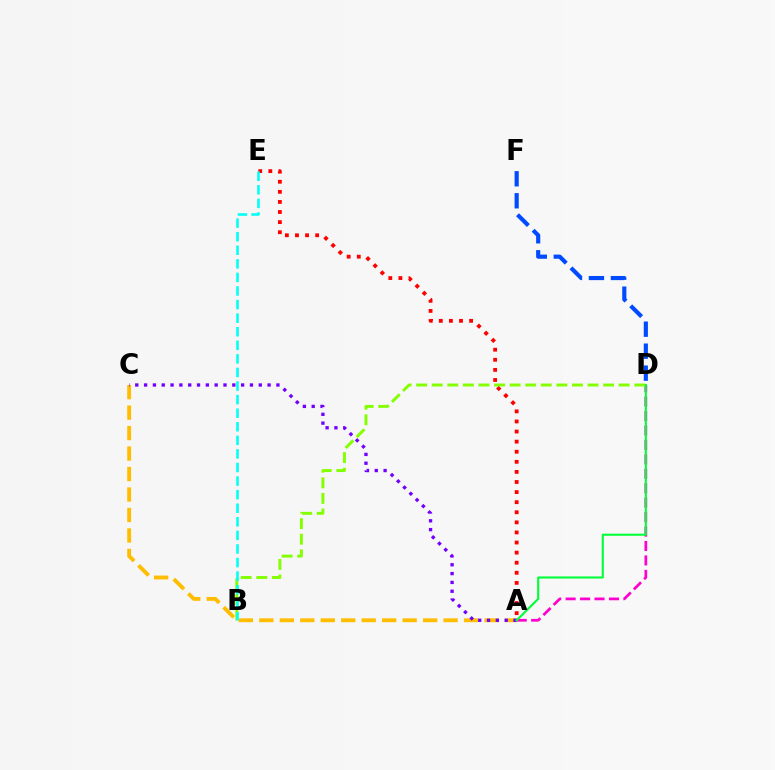{('A', 'E'): [{'color': '#ff0000', 'line_style': 'dotted', 'thickness': 2.74}], ('A', 'C'): [{'color': '#ffbd00', 'line_style': 'dashed', 'thickness': 2.78}, {'color': '#7200ff', 'line_style': 'dotted', 'thickness': 2.4}], ('A', 'D'): [{'color': '#ff00cf', 'line_style': 'dashed', 'thickness': 1.96}, {'color': '#00ff39', 'line_style': 'solid', 'thickness': 1.51}], ('B', 'D'): [{'color': '#84ff00', 'line_style': 'dashed', 'thickness': 2.12}], ('B', 'E'): [{'color': '#00fff6', 'line_style': 'dashed', 'thickness': 1.84}], ('D', 'F'): [{'color': '#004bff', 'line_style': 'dashed', 'thickness': 2.99}]}